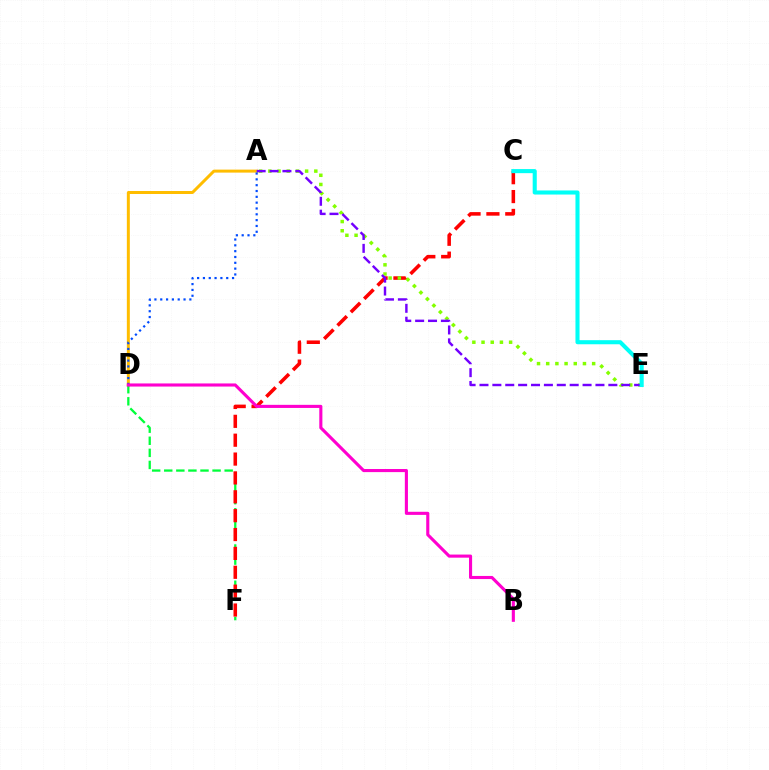{('A', 'D'): [{'color': '#ffbd00', 'line_style': 'solid', 'thickness': 2.15}, {'color': '#004bff', 'line_style': 'dotted', 'thickness': 1.58}], ('D', 'F'): [{'color': '#00ff39', 'line_style': 'dashed', 'thickness': 1.64}], ('C', 'F'): [{'color': '#ff0000', 'line_style': 'dashed', 'thickness': 2.56}], ('A', 'E'): [{'color': '#84ff00', 'line_style': 'dotted', 'thickness': 2.5}, {'color': '#7200ff', 'line_style': 'dashed', 'thickness': 1.75}], ('C', 'E'): [{'color': '#00fff6', 'line_style': 'solid', 'thickness': 2.94}], ('B', 'D'): [{'color': '#ff00cf', 'line_style': 'solid', 'thickness': 2.24}]}